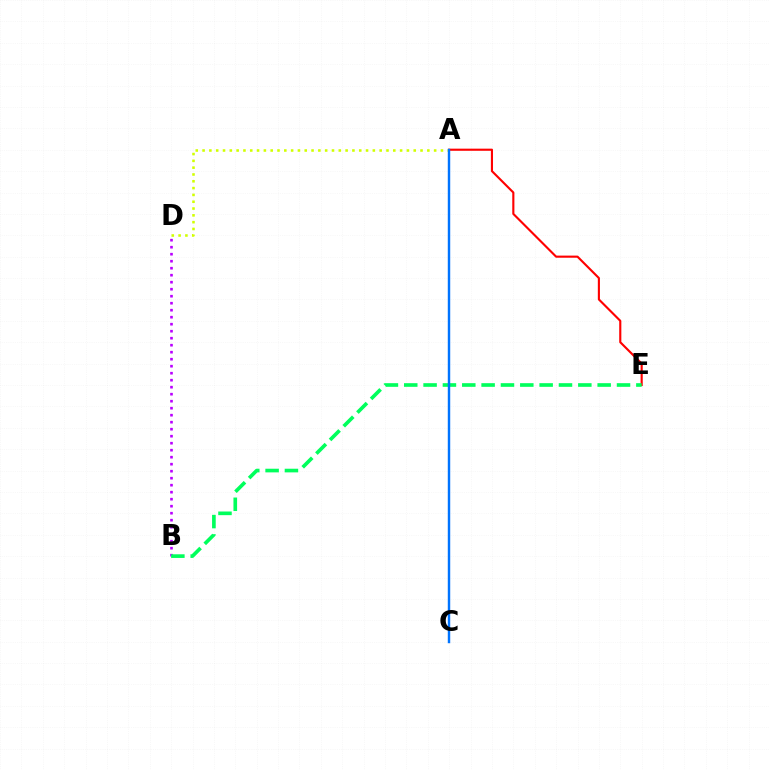{('A', 'D'): [{'color': '#d1ff00', 'line_style': 'dotted', 'thickness': 1.85}], ('B', 'D'): [{'color': '#b900ff', 'line_style': 'dotted', 'thickness': 1.9}], ('A', 'E'): [{'color': '#ff0000', 'line_style': 'solid', 'thickness': 1.53}], ('B', 'E'): [{'color': '#00ff5c', 'line_style': 'dashed', 'thickness': 2.63}], ('A', 'C'): [{'color': '#0074ff', 'line_style': 'solid', 'thickness': 1.75}]}